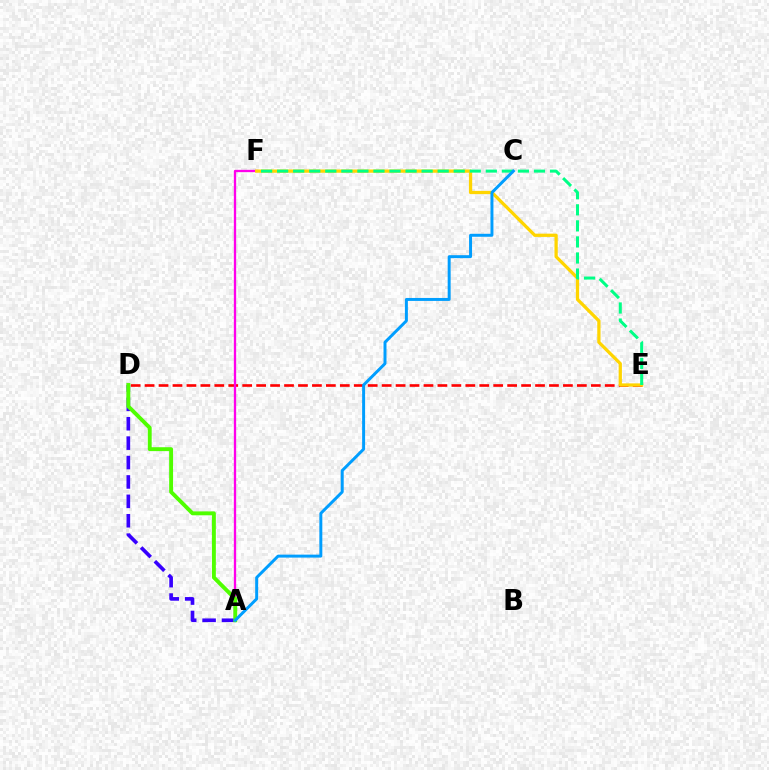{('D', 'E'): [{'color': '#ff0000', 'line_style': 'dashed', 'thickness': 1.89}], ('A', 'D'): [{'color': '#3700ff', 'line_style': 'dashed', 'thickness': 2.64}, {'color': '#4fff00', 'line_style': 'solid', 'thickness': 2.81}], ('A', 'F'): [{'color': '#ff00ed', 'line_style': 'solid', 'thickness': 1.67}], ('E', 'F'): [{'color': '#ffd500', 'line_style': 'solid', 'thickness': 2.35}, {'color': '#00ff86', 'line_style': 'dashed', 'thickness': 2.18}], ('A', 'C'): [{'color': '#009eff', 'line_style': 'solid', 'thickness': 2.14}]}